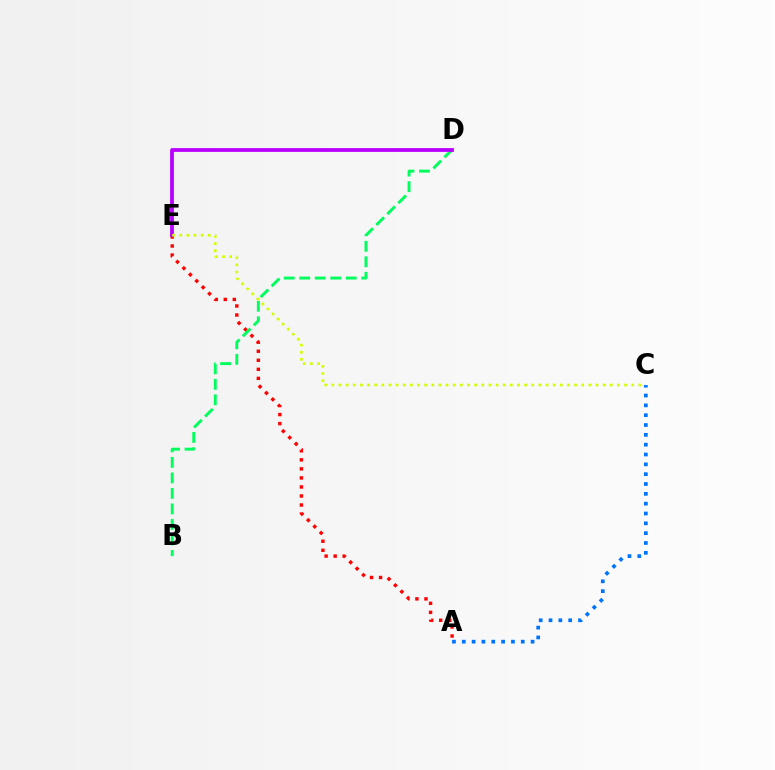{('A', 'E'): [{'color': '#ff0000', 'line_style': 'dotted', 'thickness': 2.46}], ('A', 'C'): [{'color': '#0074ff', 'line_style': 'dotted', 'thickness': 2.67}], ('B', 'D'): [{'color': '#00ff5c', 'line_style': 'dashed', 'thickness': 2.11}], ('D', 'E'): [{'color': '#b900ff', 'line_style': 'solid', 'thickness': 2.72}], ('C', 'E'): [{'color': '#d1ff00', 'line_style': 'dotted', 'thickness': 1.94}]}